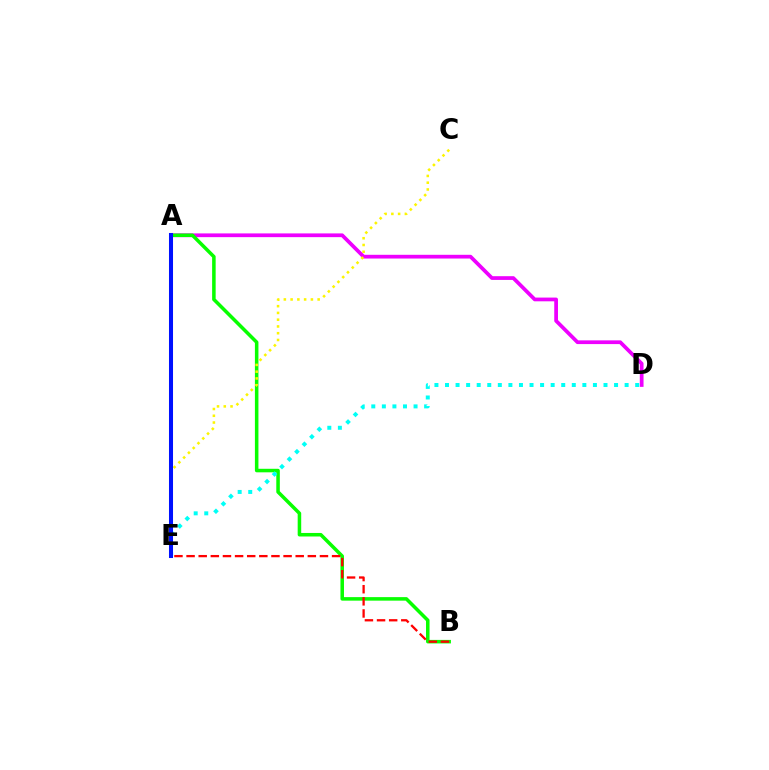{('A', 'D'): [{'color': '#ee00ff', 'line_style': 'solid', 'thickness': 2.69}], ('A', 'B'): [{'color': '#08ff00', 'line_style': 'solid', 'thickness': 2.54}], ('C', 'E'): [{'color': '#fcf500', 'line_style': 'dotted', 'thickness': 1.84}], ('B', 'E'): [{'color': '#ff0000', 'line_style': 'dashed', 'thickness': 1.65}], ('D', 'E'): [{'color': '#00fff6', 'line_style': 'dotted', 'thickness': 2.87}], ('A', 'E'): [{'color': '#0010ff', 'line_style': 'solid', 'thickness': 2.91}]}